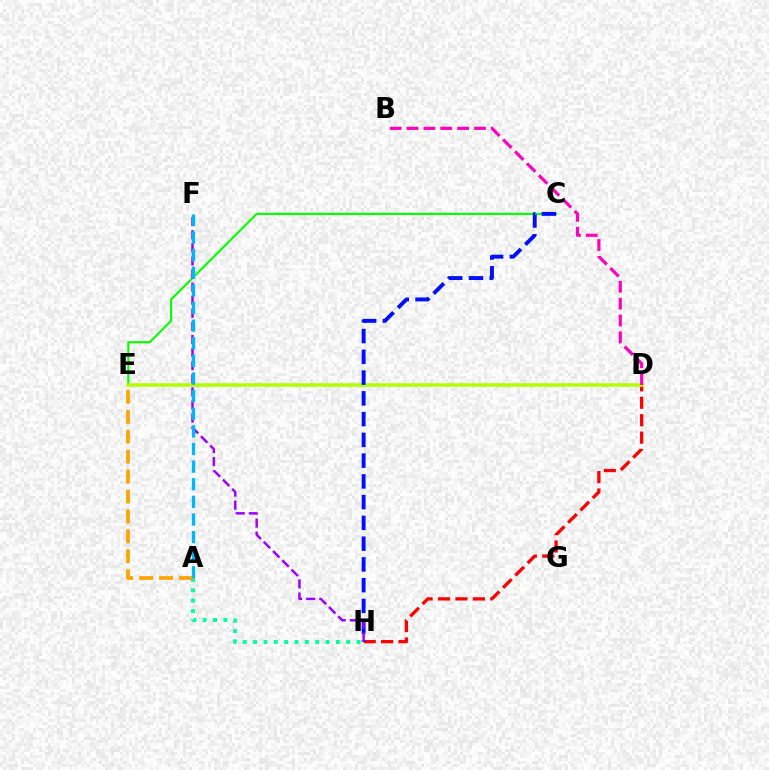{('D', 'H'): [{'color': '#ff0000', 'line_style': 'dashed', 'thickness': 2.37}], ('C', 'E'): [{'color': '#08ff00', 'line_style': 'solid', 'thickness': 1.55}], ('D', 'E'): [{'color': '#b3ff00', 'line_style': 'solid', 'thickness': 2.54}], ('A', 'H'): [{'color': '#00ff9d', 'line_style': 'dotted', 'thickness': 2.81}], ('C', 'H'): [{'color': '#0010ff', 'line_style': 'dashed', 'thickness': 2.82}], ('A', 'E'): [{'color': '#ffa500', 'line_style': 'dashed', 'thickness': 2.71}], ('B', 'D'): [{'color': '#ff00bd', 'line_style': 'dashed', 'thickness': 2.29}], ('F', 'H'): [{'color': '#9b00ff', 'line_style': 'dashed', 'thickness': 1.78}], ('A', 'F'): [{'color': '#00b5ff', 'line_style': 'dashed', 'thickness': 2.39}]}